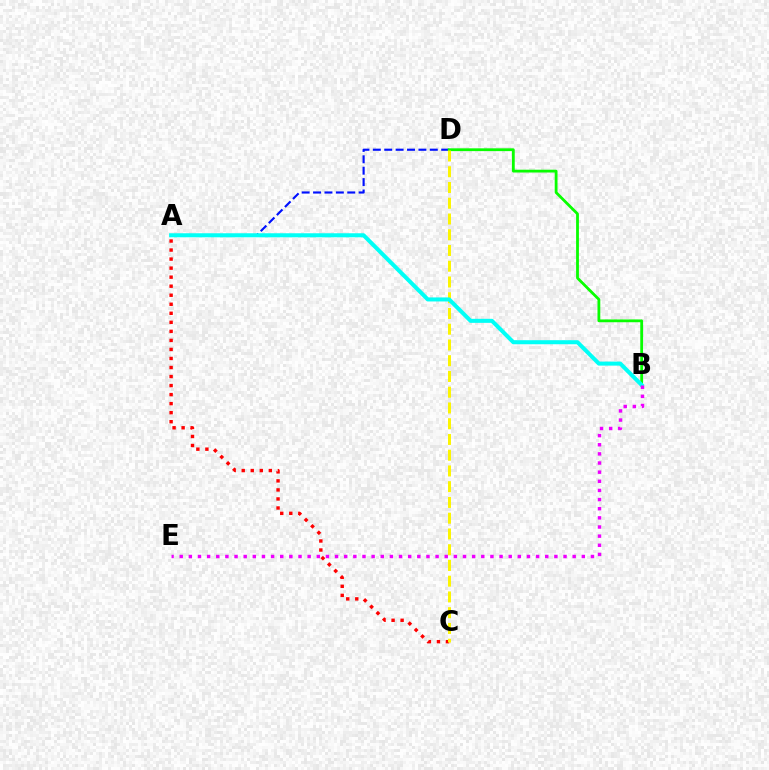{('A', 'D'): [{'color': '#0010ff', 'line_style': 'dashed', 'thickness': 1.55}], ('B', 'D'): [{'color': '#08ff00', 'line_style': 'solid', 'thickness': 2.01}], ('A', 'C'): [{'color': '#ff0000', 'line_style': 'dotted', 'thickness': 2.45}], ('C', 'D'): [{'color': '#fcf500', 'line_style': 'dashed', 'thickness': 2.14}], ('A', 'B'): [{'color': '#00fff6', 'line_style': 'solid', 'thickness': 2.9}], ('B', 'E'): [{'color': '#ee00ff', 'line_style': 'dotted', 'thickness': 2.48}]}